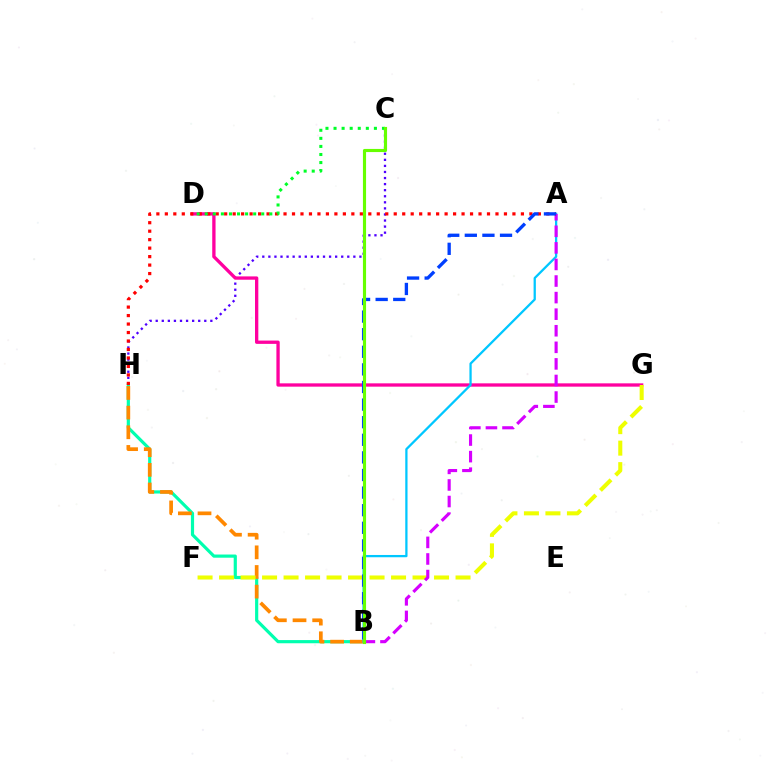{('B', 'H'): [{'color': '#00ffaf', 'line_style': 'solid', 'thickness': 2.29}, {'color': '#ff8800', 'line_style': 'dashed', 'thickness': 2.67}], ('C', 'H'): [{'color': '#4f00ff', 'line_style': 'dotted', 'thickness': 1.65}], ('D', 'G'): [{'color': '#ff00a0', 'line_style': 'solid', 'thickness': 2.39}], ('A', 'B'): [{'color': '#00c7ff', 'line_style': 'solid', 'thickness': 1.64}, {'color': '#d600ff', 'line_style': 'dashed', 'thickness': 2.25}, {'color': '#003fff', 'line_style': 'dashed', 'thickness': 2.39}], ('F', 'G'): [{'color': '#eeff00', 'line_style': 'dashed', 'thickness': 2.92}], ('A', 'H'): [{'color': '#ff0000', 'line_style': 'dotted', 'thickness': 2.3}], ('C', 'D'): [{'color': '#00ff27', 'line_style': 'dotted', 'thickness': 2.19}], ('B', 'C'): [{'color': '#66ff00', 'line_style': 'solid', 'thickness': 2.25}]}